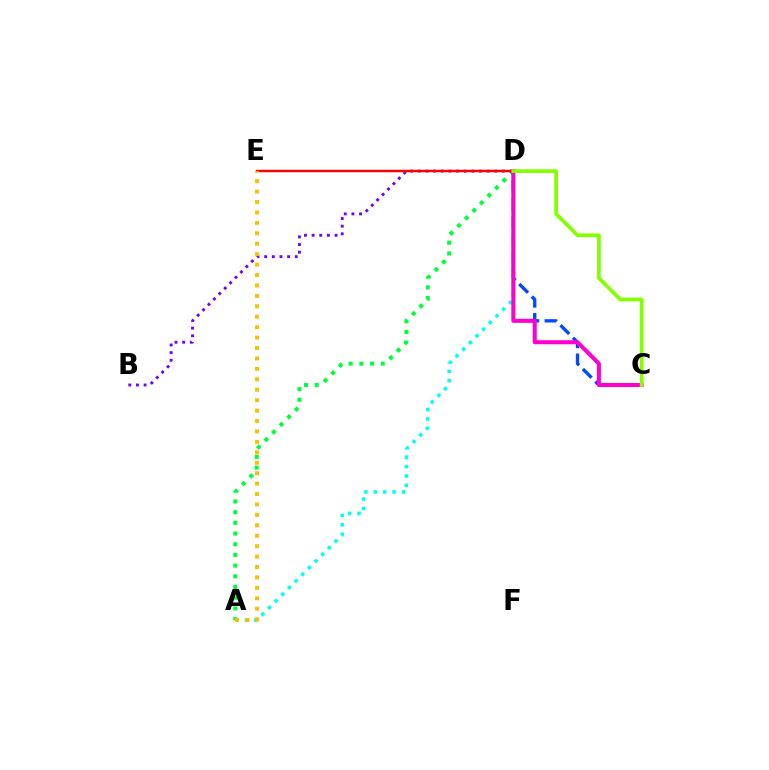{('A', 'D'): [{'color': '#00ff39', 'line_style': 'dotted', 'thickness': 2.9}, {'color': '#00fff6', 'line_style': 'dotted', 'thickness': 2.56}], ('C', 'D'): [{'color': '#004bff', 'line_style': 'dashed', 'thickness': 2.4}, {'color': '#ff00cf', 'line_style': 'solid', 'thickness': 2.91}, {'color': '#84ff00', 'line_style': 'solid', 'thickness': 2.68}], ('B', 'D'): [{'color': '#7200ff', 'line_style': 'dotted', 'thickness': 2.08}], ('D', 'E'): [{'color': '#ff0000', 'line_style': 'solid', 'thickness': 1.75}], ('A', 'E'): [{'color': '#ffbd00', 'line_style': 'dotted', 'thickness': 2.83}]}